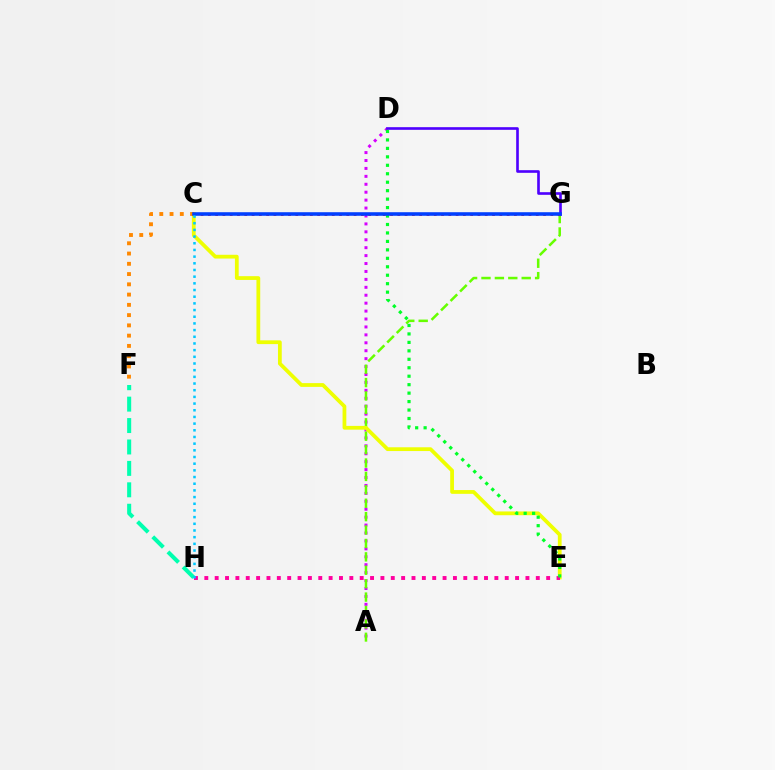{('A', 'D'): [{'color': '#d600ff', 'line_style': 'dotted', 'thickness': 2.15}], ('A', 'G'): [{'color': '#66ff00', 'line_style': 'dashed', 'thickness': 1.82}], ('C', 'E'): [{'color': '#eeff00', 'line_style': 'solid', 'thickness': 2.71}], ('C', 'F'): [{'color': '#ff8800', 'line_style': 'dotted', 'thickness': 2.79}], ('D', 'G'): [{'color': '#4f00ff', 'line_style': 'solid', 'thickness': 1.9}], ('E', 'H'): [{'color': '#ff00a0', 'line_style': 'dotted', 'thickness': 2.81}], ('F', 'H'): [{'color': '#00ffaf', 'line_style': 'dashed', 'thickness': 2.91}], ('C', 'G'): [{'color': '#ff0000', 'line_style': 'dotted', 'thickness': 1.98}, {'color': '#003fff', 'line_style': 'solid', 'thickness': 2.57}], ('D', 'E'): [{'color': '#00ff27', 'line_style': 'dotted', 'thickness': 2.3}], ('C', 'H'): [{'color': '#00c7ff', 'line_style': 'dotted', 'thickness': 1.81}]}